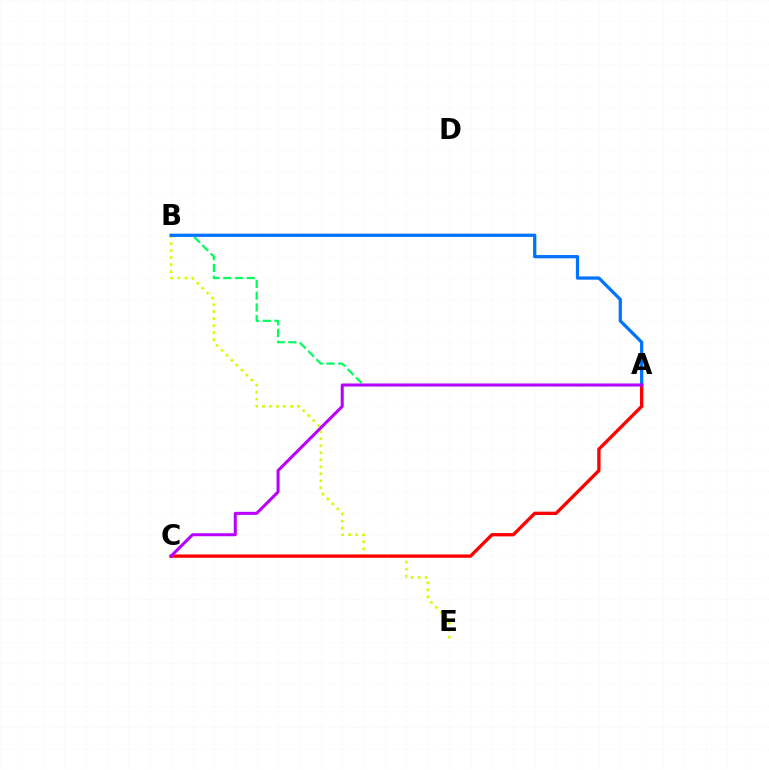{('B', 'E'): [{'color': '#d1ff00', 'line_style': 'dotted', 'thickness': 1.91}], ('A', 'C'): [{'color': '#ff0000', 'line_style': 'solid', 'thickness': 2.39}, {'color': '#b900ff', 'line_style': 'solid', 'thickness': 2.18}], ('A', 'B'): [{'color': '#00ff5c', 'line_style': 'dashed', 'thickness': 1.6}, {'color': '#0074ff', 'line_style': 'solid', 'thickness': 2.35}]}